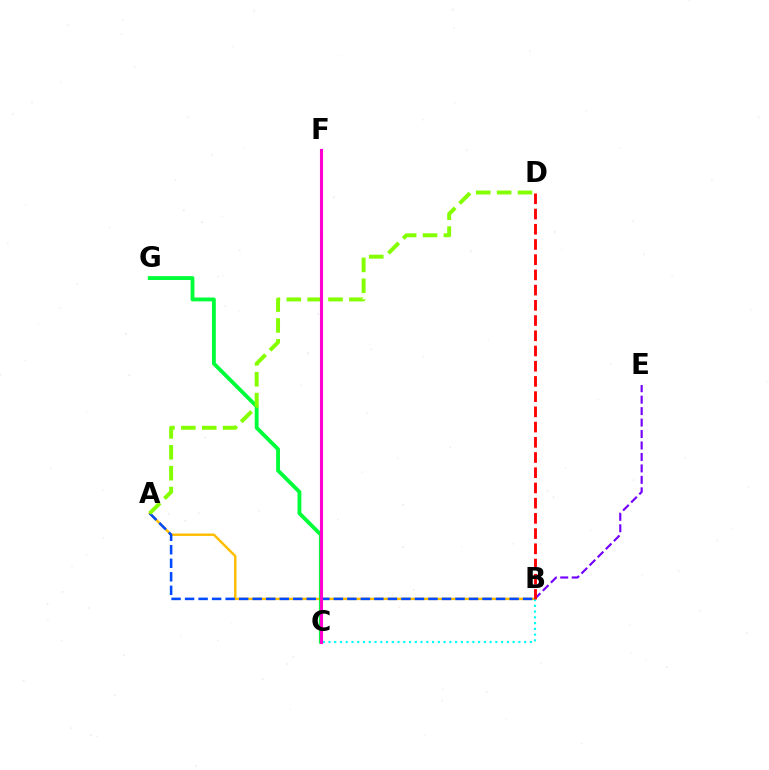{('A', 'B'): [{'color': '#ffbd00', 'line_style': 'solid', 'thickness': 1.74}, {'color': '#004bff', 'line_style': 'dashed', 'thickness': 1.84}], ('C', 'G'): [{'color': '#00ff39', 'line_style': 'solid', 'thickness': 2.76}], ('B', 'E'): [{'color': '#7200ff', 'line_style': 'dashed', 'thickness': 1.56}], ('B', 'C'): [{'color': '#00fff6', 'line_style': 'dotted', 'thickness': 1.56}], ('A', 'D'): [{'color': '#84ff00', 'line_style': 'dashed', 'thickness': 2.84}], ('C', 'F'): [{'color': '#ff00cf', 'line_style': 'solid', 'thickness': 2.23}], ('B', 'D'): [{'color': '#ff0000', 'line_style': 'dashed', 'thickness': 2.07}]}